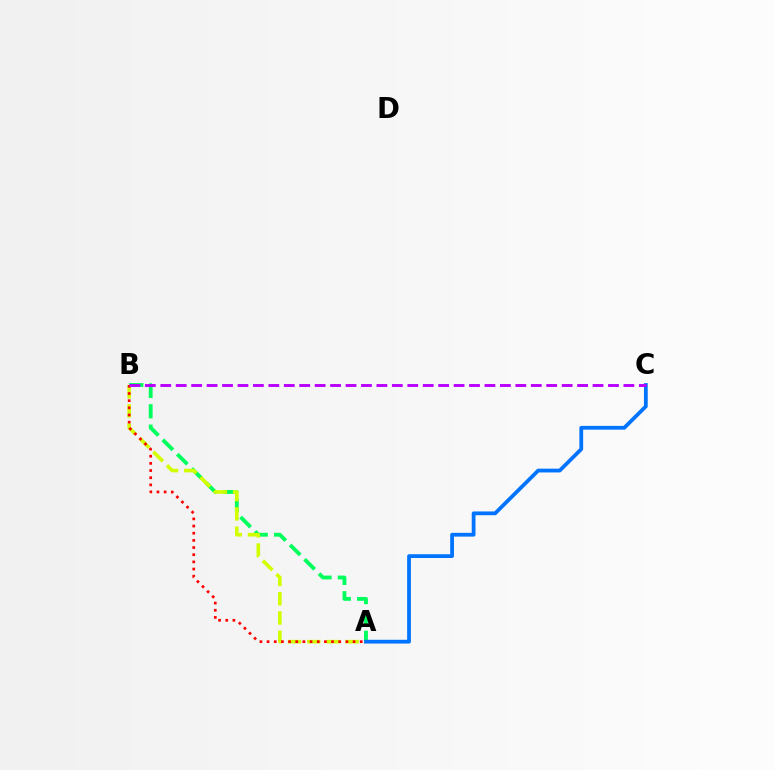{('A', 'B'): [{'color': '#00ff5c', 'line_style': 'dashed', 'thickness': 2.77}, {'color': '#d1ff00', 'line_style': 'dashed', 'thickness': 2.61}, {'color': '#ff0000', 'line_style': 'dotted', 'thickness': 1.95}], ('A', 'C'): [{'color': '#0074ff', 'line_style': 'solid', 'thickness': 2.72}], ('B', 'C'): [{'color': '#b900ff', 'line_style': 'dashed', 'thickness': 2.1}]}